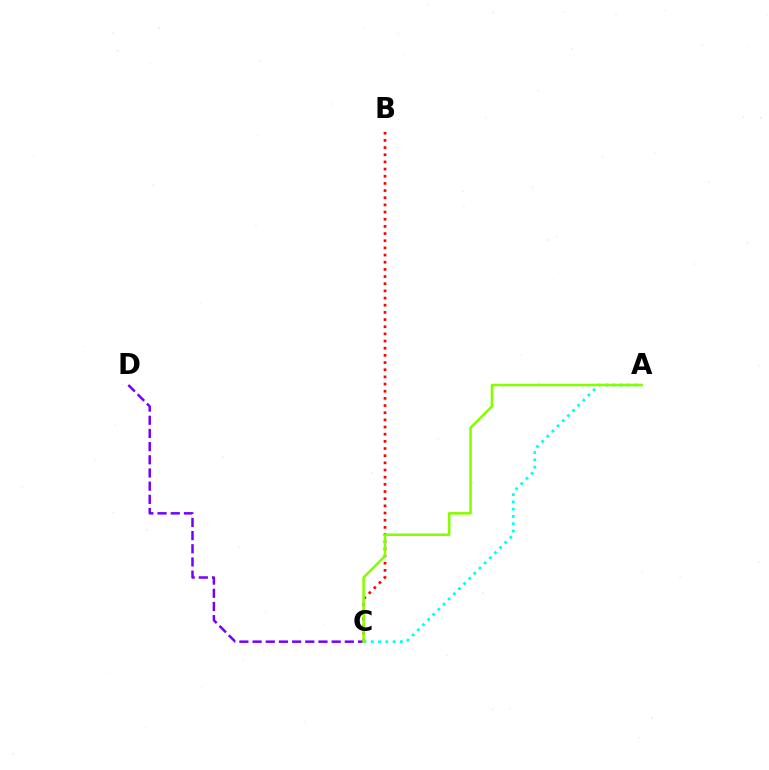{('B', 'C'): [{'color': '#ff0000', 'line_style': 'dotted', 'thickness': 1.95}], ('A', 'C'): [{'color': '#00fff6', 'line_style': 'dotted', 'thickness': 1.98}, {'color': '#84ff00', 'line_style': 'solid', 'thickness': 1.85}], ('C', 'D'): [{'color': '#7200ff', 'line_style': 'dashed', 'thickness': 1.79}]}